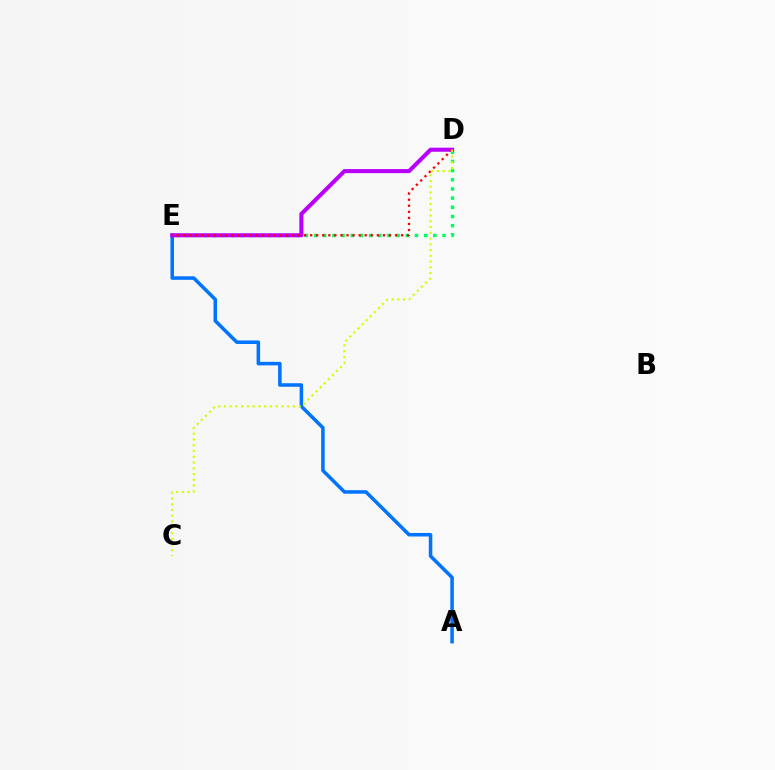{('A', 'E'): [{'color': '#0074ff', 'line_style': 'solid', 'thickness': 2.54}], ('D', 'E'): [{'color': '#00ff5c', 'line_style': 'dotted', 'thickness': 2.49}, {'color': '#b900ff', 'line_style': 'solid', 'thickness': 2.92}, {'color': '#ff0000', 'line_style': 'dotted', 'thickness': 1.65}], ('C', 'D'): [{'color': '#d1ff00', 'line_style': 'dotted', 'thickness': 1.56}]}